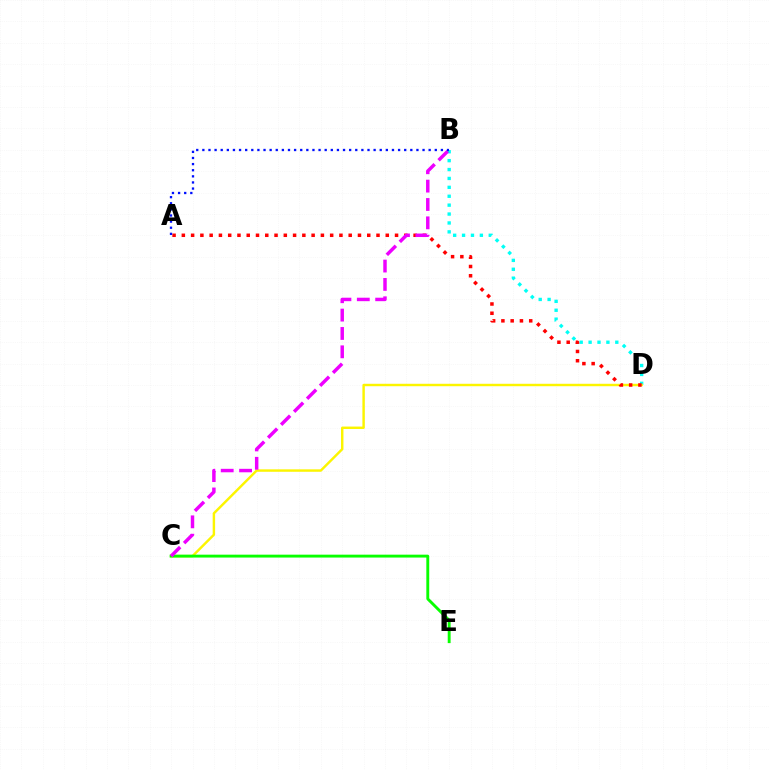{('B', 'D'): [{'color': '#00fff6', 'line_style': 'dotted', 'thickness': 2.42}], ('C', 'D'): [{'color': '#fcf500', 'line_style': 'solid', 'thickness': 1.75}], ('A', 'D'): [{'color': '#ff0000', 'line_style': 'dotted', 'thickness': 2.52}], ('C', 'E'): [{'color': '#08ff00', 'line_style': 'solid', 'thickness': 2.08}], ('B', 'C'): [{'color': '#ee00ff', 'line_style': 'dashed', 'thickness': 2.49}], ('A', 'B'): [{'color': '#0010ff', 'line_style': 'dotted', 'thickness': 1.66}]}